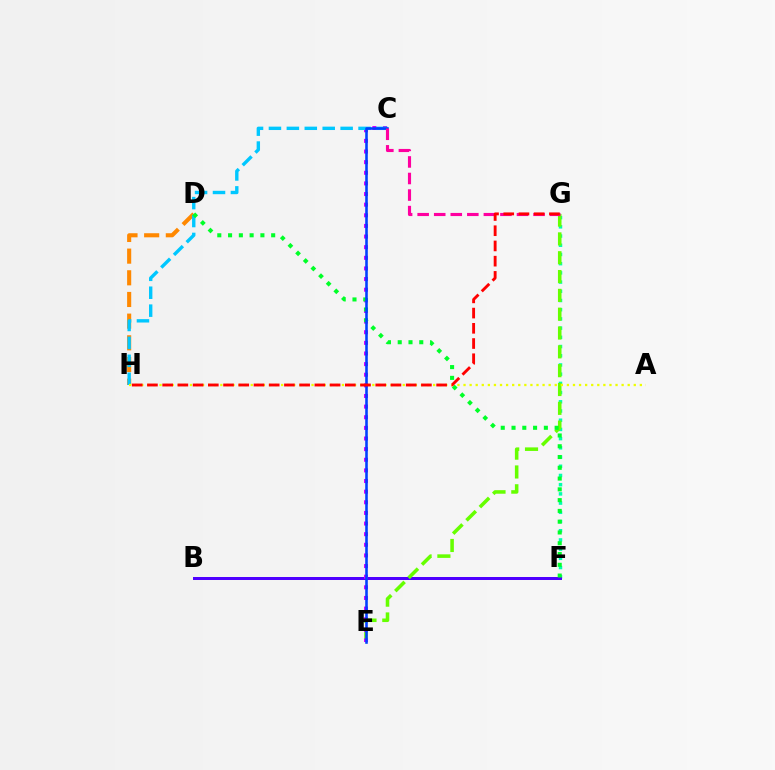{('D', 'H'): [{'color': '#ff8800', 'line_style': 'dashed', 'thickness': 2.94}], ('F', 'G'): [{'color': '#00ffaf', 'line_style': 'dotted', 'thickness': 2.5}], ('B', 'F'): [{'color': '#4f00ff', 'line_style': 'solid', 'thickness': 2.16}], ('E', 'G'): [{'color': '#66ff00', 'line_style': 'dashed', 'thickness': 2.56}], ('C', 'E'): [{'color': '#d600ff', 'line_style': 'dotted', 'thickness': 2.89}, {'color': '#003fff', 'line_style': 'solid', 'thickness': 1.86}], ('C', 'H'): [{'color': '#00c7ff', 'line_style': 'dashed', 'thickness': 2.43}], ('D', 'F'): [{'color': '#00ff27', 'line_style': 'dotted', 'thickness': 2.93}], ('A', 'H'): [{'color': '#eeff00', 'line_style': 'dotted', 'thickness': 1.65}], ('C', 'G'): [{'color': '#ff00a0', 'line_style': 'dashed', 'thickness': 2.25}], ('G', 'H'): [{'color': '#ff0000', 'line_style': 'dashed', 'thickness': 2.07}]}